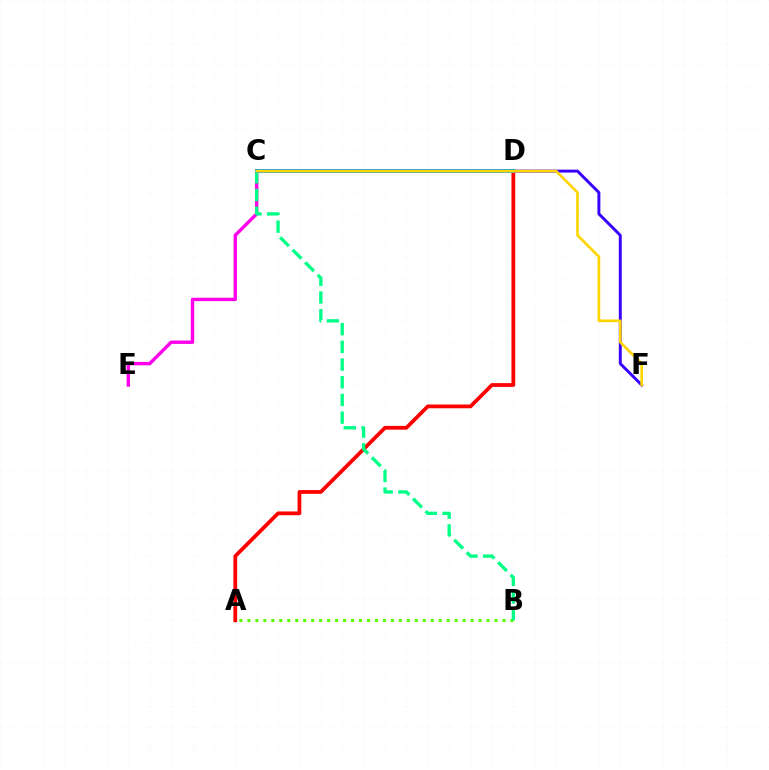{('A', 'B'): [{'color': '#4fff00', 'line_style': 'dotted', 'thickness': 2.17}], ('D', 'F'): [{'color': '#3700ff', 'line_style': 'solid', 'thickness': 2.12}], ('A', 'D'): [{'color': '#ff0000', 'line_style': 'solid', 'thickness': 2.71}], ('C', 'E'): [{'color': '#ff00ed', 'line_style': 'solid', 'thickness': 2.45}], ('B', 'C'): [{'color': '#00ff86', 'line_style': 'dashed', 'thickness': 2.4}], ('C', 'D'): [{'color': '#009eff', 'line_style': 'solid', 'thickness': 2.86}], ('C', 'F'): [{'color': '#ffd500', 'line_style': 'solid', 'thickness': 1.91}]}